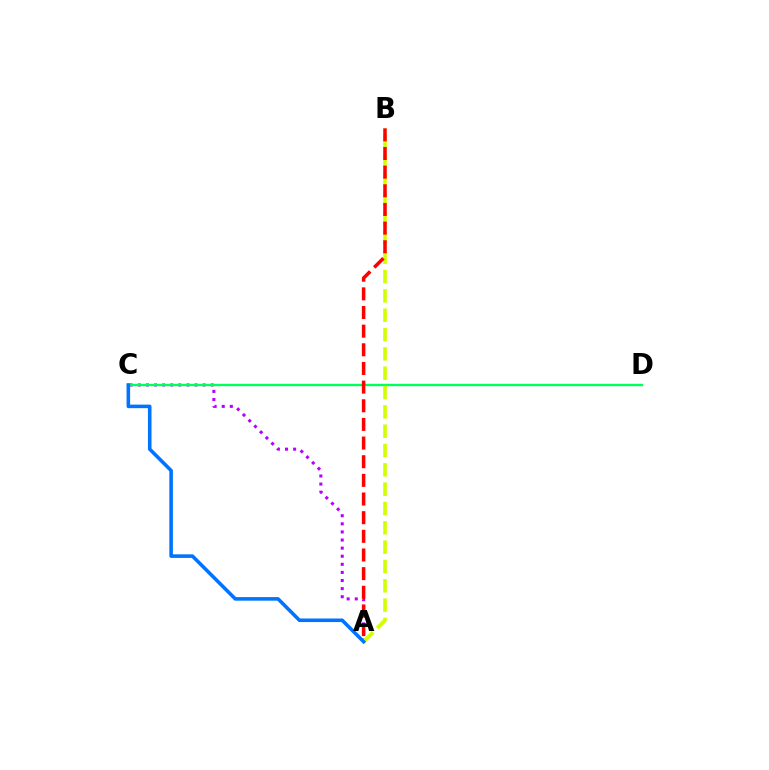{('A', 'C'): [{'color': '#b900ff', 'line_style': 'dotted', 'thickness': 2.2}, {'color': '#0074ff', 'line_style': 'solid', 'thickness': 2.57}], ('C', 'D'): [{'color': '#00ff5c', 'line_style': 'solid', 'thickness': 1.71}], ('A', 'B'): [{'color': '#d1ff00', 'line_style': 'dashed', 'thickness': 2.63}, {'color': '#ff0000', 'line_style': 'dashed', 'thickness': 2.53}]}